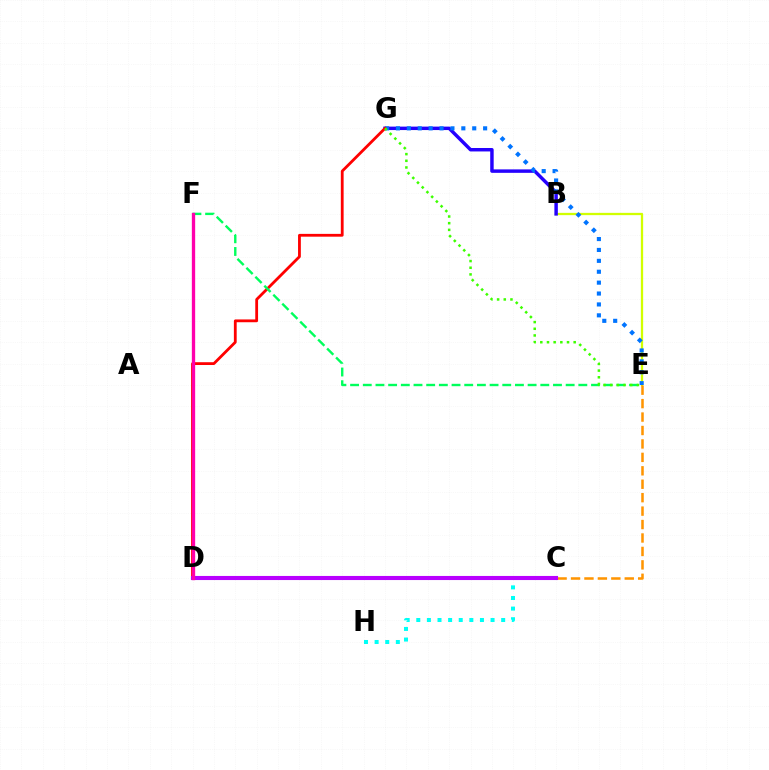{('B', 'E'): [{'color': '#d1ff00', 'line_style': 'solid', 'thickness': 1.65}], ('B', 'G'): [{'color': '#2500ff', 'line_style': 'solid', 'thickness': 2.49}], ('E', 'G'): [{'color': '#0074ff', 'line_style': 'dotted', 'thickness': 2.96}, {'color': '#3dff00', 'line_style': 'dotted', 'thickness': 1.81}], ('C', 'E'): [{'color': '#ff9400', 'line_style': 'dashed', 'thickness': 1.83}], ('C', 'H'): [{'color': '#00fff6', 'line_style': 'dotted', 'thickness': 2.88}], ('D', 'G'): [{'color': '#ff0000', 'line_style': 'solid', 'thickness': 2.02}], ('C', 'D'): [{'color': '#b900ff', 'line_style': 'solid', 'thickness': 2.95}], ('E', 'F'): [{'color': '#00ff5c', 'line_style': 'dashed', 'thickness': 1.72}], ('D', 'F'): [{'color': '#ff00ac', 'line_style': 'solid', 'thickness': 2.39}]}